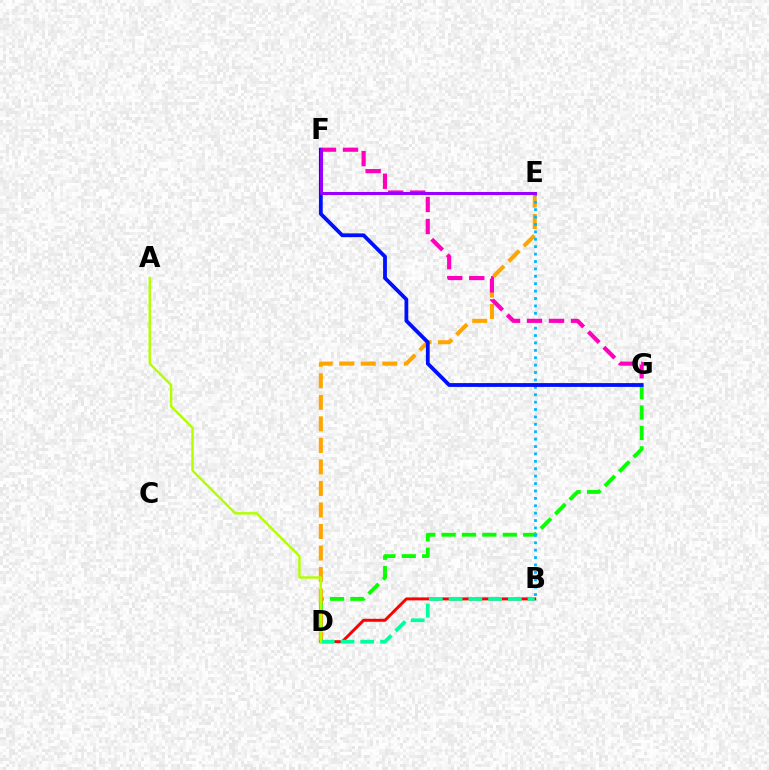{('D', 'G'): [{'color': '#08ff00', 'line_style': 'dashed', 'thickness': 2.77}], ('D', 'E'): [{'color': '#ffa500', 'line_style': 'dashed', 'thickness': 2.93}], ('B', 'D'): [{'color': '#ff0000', 'line_style': 'solid', 'thickness': 2.14}, {'color': '#00ff9d', 'line_style': 'dashed', 'thickness': 2.68}], ('B', 'E'): [{'color': '#00b5ff', 'line_style': 'dotted', 'thickness': 2.01}], ('A', 'D'): [{'color': '#b3ff00', 'line_style': 'solid', 'thickness': 1.76}], ('F', 'G'): [{'color': '#0010ff', 'line_style': 'solid', 'thickness': 2.74}, {'color': '#ff00bd', 'line_style': 'dashed', 'thickness': 2.99}], ('E', 'F'): [{'color': '#9b00ff', 'line_style': 'solid', 'thickness': 2.18}]}